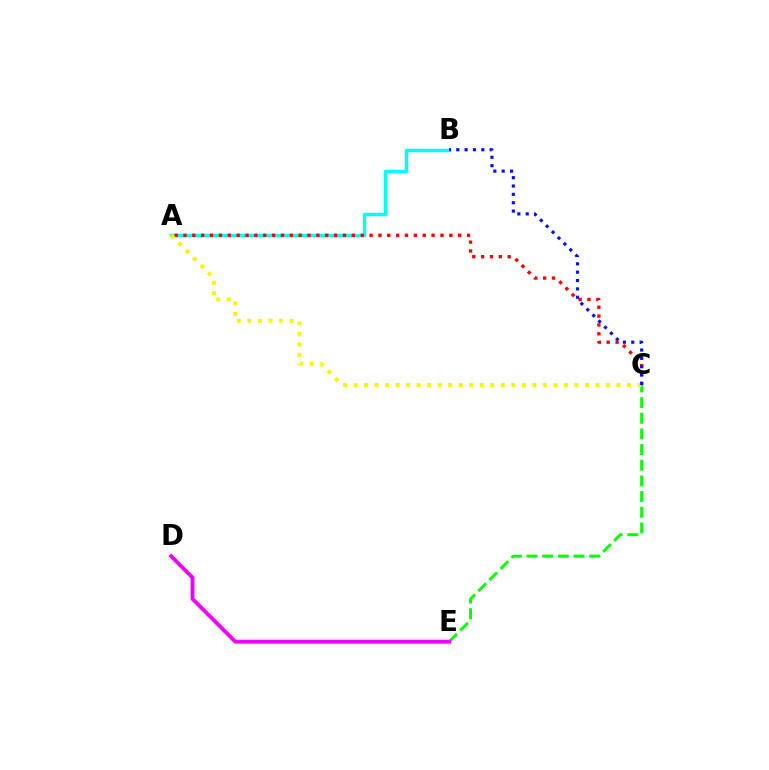{('C', 'E'): [{'color': '#08ff00', 'line_style': 'dashed', 'thickness': 2.13}], ('D', 'E'): [{'color': '#ee00ff', 'line_style': 'solid', 'thickness': 2.78}], ('A', 'B'): [{'color': '#00fff6', 'line_style': 'solid', 'thickness': 2.5}], ('A', 'C'): [{'color': '#ff0000', 'line_style': 'dotted', 'thickness': 2.41}, {'color': '#fcf500', 'line_style': 'dotted', 'thickness': 2.86}], ('B', 'C'): [{'color': '#0010ff', 'line_style': 'dotted', 'thickness': 2.27}]}